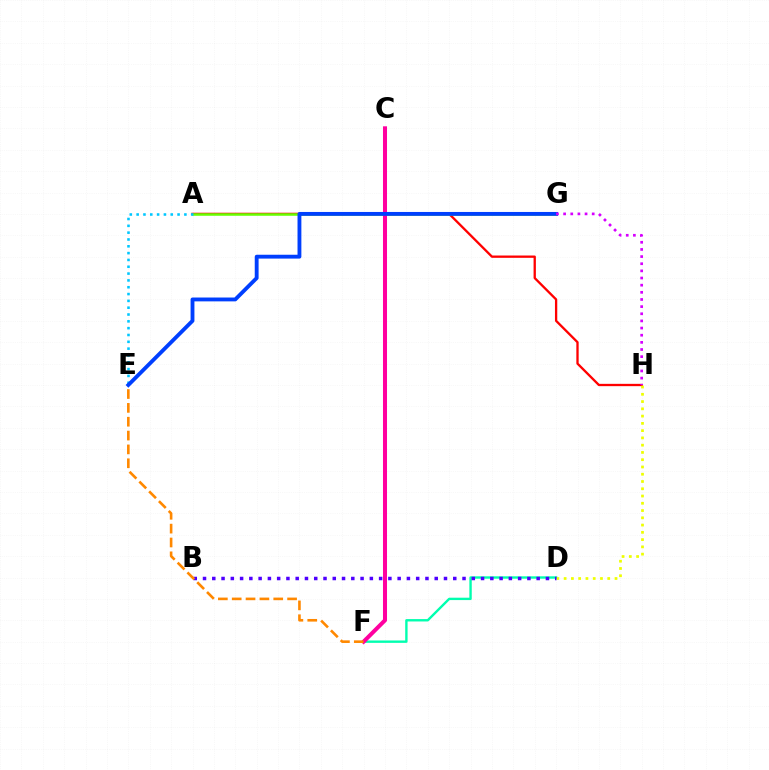{('A', 'H'): [{'color': '#ff0000', 'line_style': 'solid', 'thickness': 1.66}], ('D', 'F'): [{'color': '#00ffaf', 'line_style': 'solid', 'thickness': 1.71}], ('C', 'F'): [{'color': '#00ff27', 'line_style': 'dotted', 'thickness': 1.76}, {'color': '#ff00a0', 'line_style': 'solid', 'thickness': 2.9}], ('D', 'H'): [{'color': '#eeff00', 'line_style': 'dotted', 'thickness': 1.97}], ('A', 'G'): [{'color': '#66ff00', 'line_style': 'solid', 'thickness': 1.82}], ('A', 'E'): [{'color': '#00c7ff', 'line_style': 'dotted', 'thickness': 1.85}], ('B', 'D'): [{'color': '#4f00ff', 'line_style': 'dotted', 'thickness': 2.52}], ('E', 'G'): [{'color': '#003fff', 'line_style': 'solid', 'thickness': 2.77}], ('G', 'H'): [{'color': '#d600ff', 'line_style': 'dotted', 'thickness': 1.94}], ('E', 'F'): [{'color': '#ff8800', 'line_style': 'dashed', 'thickness': 1.88}]}